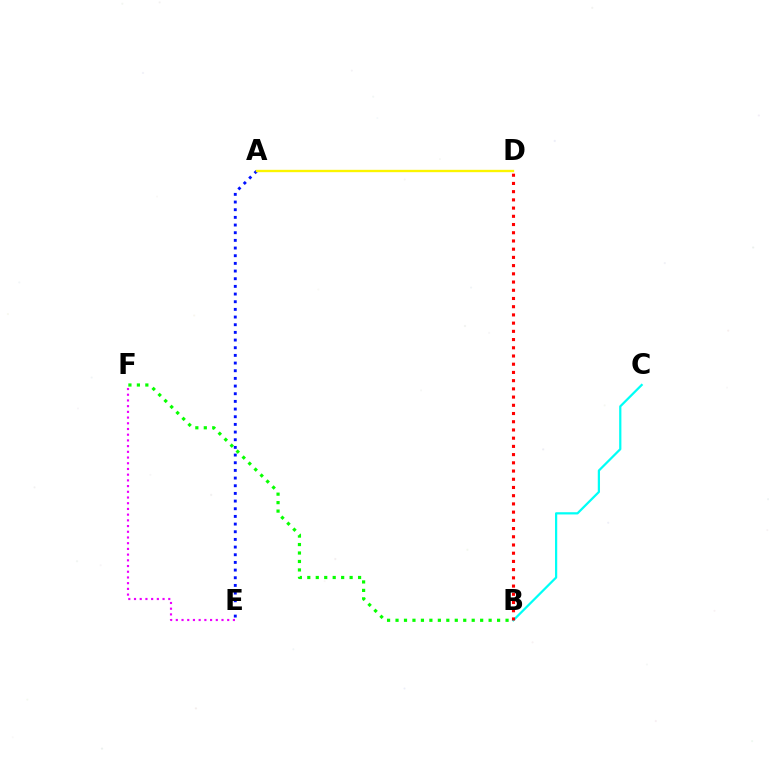{('B', 'C'): [{'color': '#00fff6', 'line_style': 'solid', 'thickness': 1.61}], ('A', 'E'): [{'color': '#0010ff', 'line_style': 'dotted', 'thickness': 2.08}], ('E', 'F'): [{'color': '#ee00ff', 'line_style': 'dotted', 'thickness': 1.55}], ('B', 'D'): [{'color': '#ff0000', 'line_style': 'dotted', 'thickness': 2.23}], ('A', 'D'): [{'color': '#fcf500', 'line_style': 'solid', 'thickness': 1.69}], ('B', 'F'): [{'color': '#08ff00', 'line_style': 'dotted', 'thickness': 2.3}]}